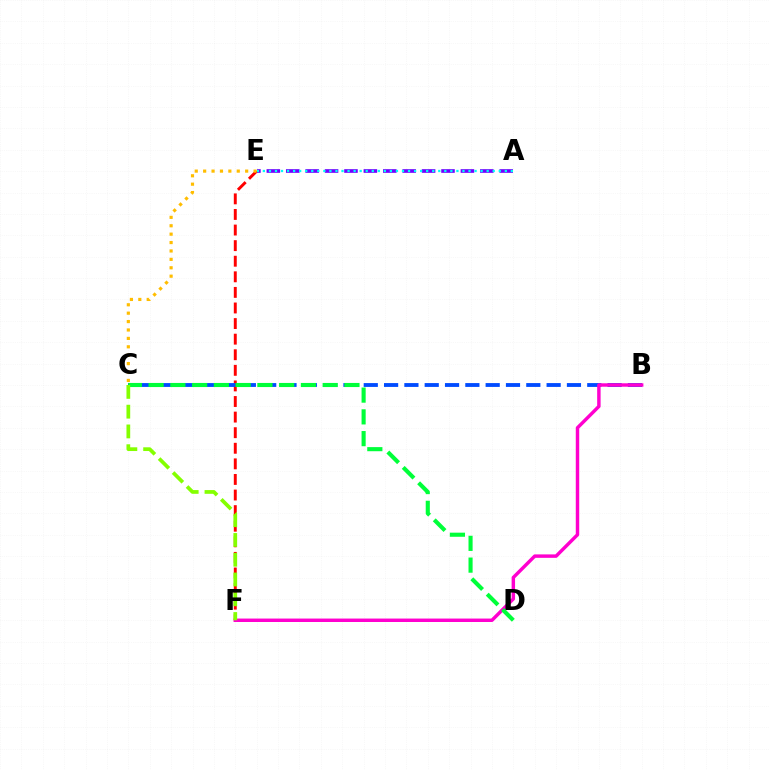{('E', 'F'): [{'color': '#ff0000', 'line_style': 'dashed', 'thickness': 2.12}], ('B', 'C'): [{'color': '#004bff', 'line_style': 'dashed', 'thickness': 2.76}], ('A', 'E'): [{'color': '#7200ff', 'line_style': 'dashed', 'thickness': 2.64}, {'color': '#00fff6', 'line_style': 'dotted', 'thickness': 1.64}], ('B', 'F'): [{'color': '#ff00cf', 'line_style': 'solid', 'thickness': 2.48}], ('C', 'D'): [{'color': '#00ff39', 'line_style': 'dashed', 'thickness': 2.96}], ('C', 'F'): [{'color': '#84ff00', 'line_style': 'dashed', 'thickness': 2.69}], ('C', 'E'): [{'color': '#ffbd00', 'line_style': 'dotted', 'thickness': 2.28}]}